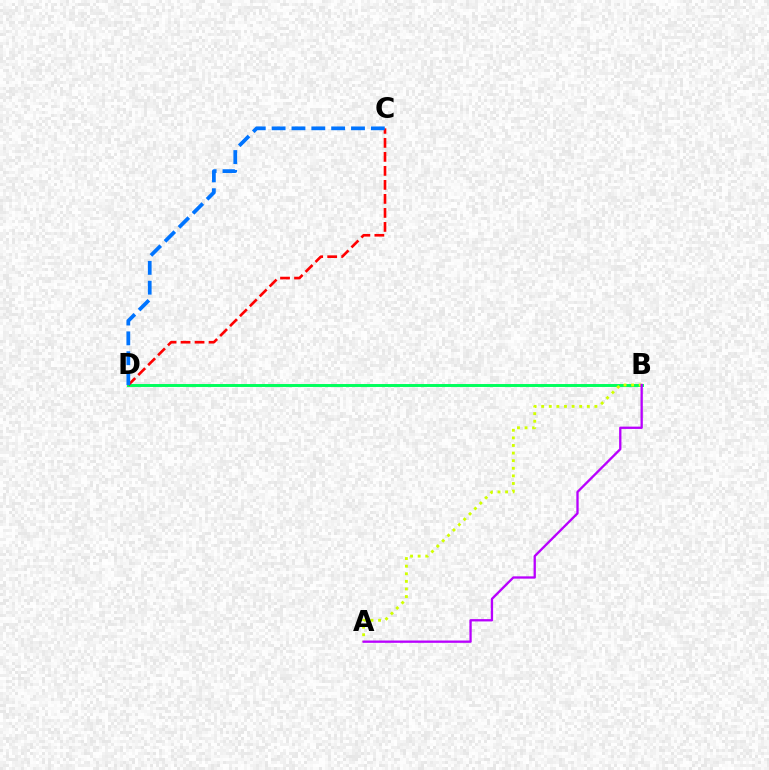{('B', 'D'): [{'color': '#00ff5c', 'line_style': 'solid', 'thickness': 2.12}], ('C', 'D'): [{'color': '#ff0000', 'line_style': 'dashed', 'thickness': 1.9}, {'color': '#0074ff', 'line_style': 'dashed', 'thickness': 2.7}], ('A', 'B'): [{'color': '#d1ff00', 'line_style': 'dotted', 'thickness': 2.07}, {'color': '#b900ff', 'line_style': 'solid', 'thickness': 1.66}]}